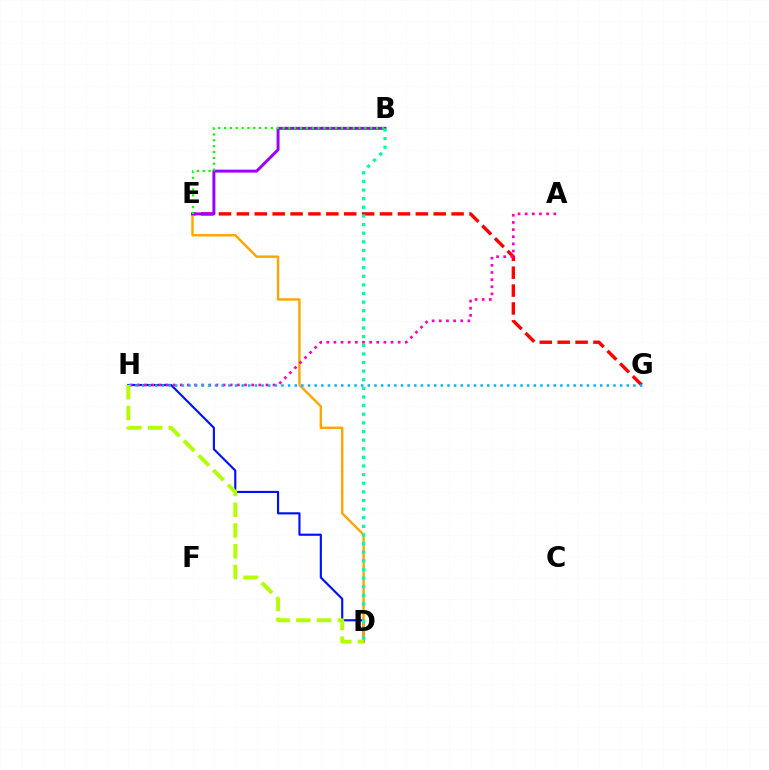{('E', 'G'): [{'color': '#ff0000', 'line_style': 'dashed', 'thickness': 2.43}], ('D', 'H'): [{'color': '#0010ff', 'line_style': 'solid', 'thickness': 1.54}, {'color': '#b3ff00', 'line_style': 'dashed', 'thickness': 2.82}], ('D', 'E'): [{'color': '#ffa500', 'line_style': 'solid', 'thickness': 1.74}], ('B', 'E'): [{'color': '#9b00ff', 'line_style': 'solid', 'thickness': 2.13}, {'color': '#08ff00', 'line_style': 'dotted', 'thickness': 1.59}], ('B', 'D'): [{'color': '#00ff9d', 'line_style': 'dotted', 'thickness': 2.34}], ('A', 'H'): [{'color': '#ff00bd', 'line_style': 'dotted', 'thickness': 1.94}], ('G', 'H'): [{'color': '#00b5ff', 'line_style': 'dotted', 'thickness': 1.8}]}